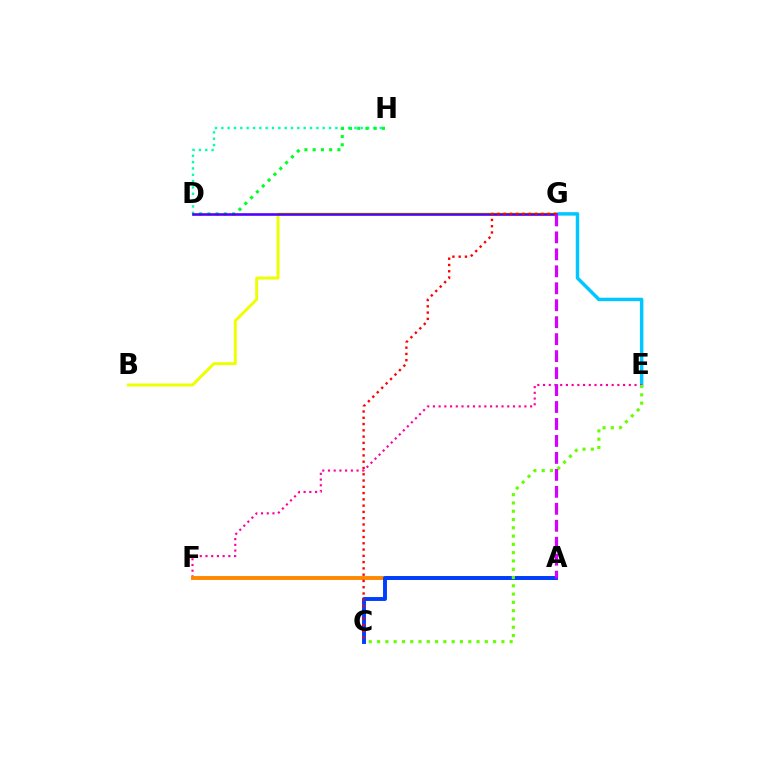{('E', 'G'): [{'color': '#00c7ff', 'line_style': 'solid', 'thickness': 2.49}], ('D', 'H'): [{'color': '#00ffaf', 'line_style': 'dotted', 'thickness': 1.72}, {'color': '#00ff27', 'line_style': 'dotted', 'thickness': 2.24}], ('E', 'F'): [{'color': '#ff00a0', 'line_style': 'dotted', 'thickness': 1.55}], ('A', 'F'): [{'color': '#ff8800', 'line_style': 'solid', 'thickness': 2.81}], ('B', 'G'): [{'color': '#eeff00', 'line_style': 'solid', 'thickness': 2.13}], ('D', 'G'): [{'color': '#4f00ff', 'line_style': 'solid', 'thickness': 1.88}], ('A', 'C'): [{'color': '#003fff', 'line_style': 'solid', 'thickness': 2.82}], ('C', 'G'): [{'color': '#ff0000', 'line_style': 'dotted', 'thickness': 1.7}], ('A', 'G'): [{'color': '#d600ff', 'line_style': 'dashed', 'thickness': 2.3}], ('C', 'E'): [{'color': '#66ff00', 'line_style': 'dotted', 'thickness': 2.25}]}